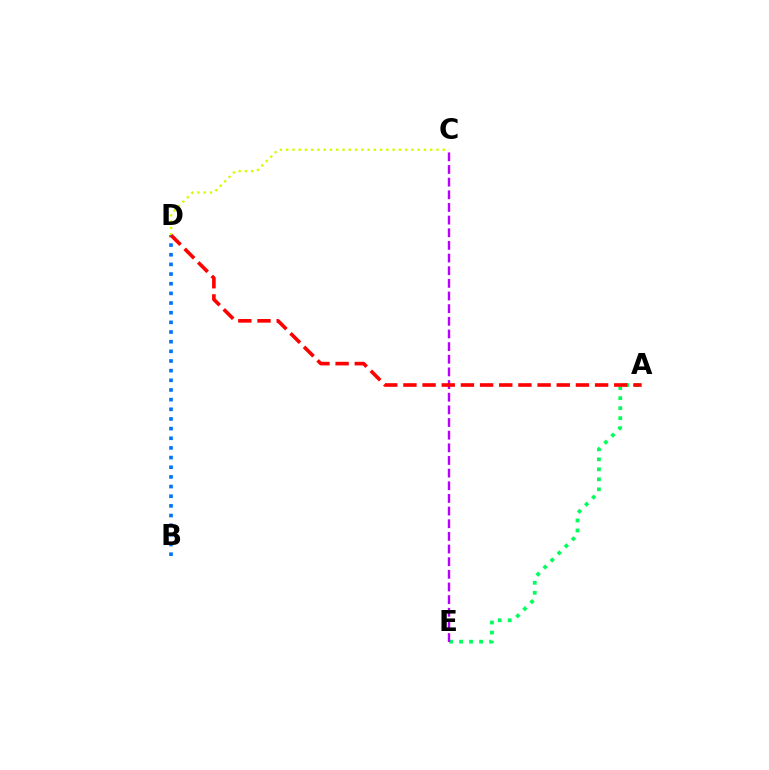{('B', 'D'): [{'color': '#0074ff', 'line_style': 'dotted', 'thickness': 2.62}], ('C', 'D'): [{'color': '#d1ff00', 'line_style': 'dotted', 'thickness': 1.7}], ('A', 'E'): [{'color': '#00ff5c', 'line_style': 'dotted', 'thickness': 2.72}], ('C', 'E'): [{'color': '#b900ff', 'line_style': 'dashed', 'thickness': 1.72}], ('A', 'D'): [{'color': '#ff0000', 'line_style': 'dashed', 'thickness': 2.6}]}